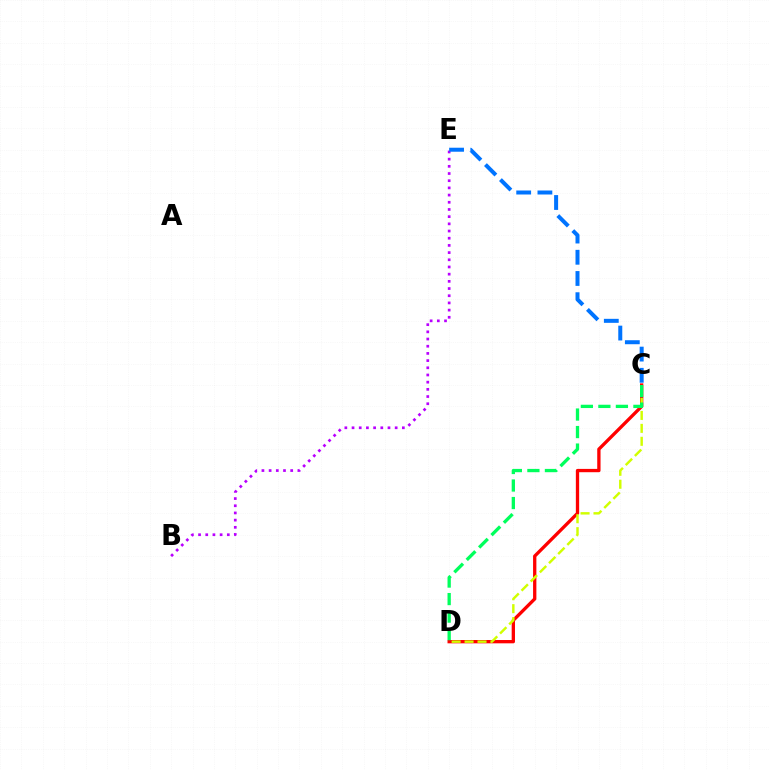{('C', 'D'): [{'color': '#ff0000', 'line_style': 'solid', 'thickness': 2.38}, {'color': '#d1ff00', 'line_style': 'dashed', 'thickness': 1.76}, {'color': '#00ff5c', 'line_style': 'dashed', 'thickness': 2.38}], ('B', 'E'): [{'color': '#b900ff', 'line_style': 'dotted', 'thickness': 1.95}], ('C', 'E'): [{'color': '#0074ff', 'line_style': 'dashed', 'thickness': 2.88}]}